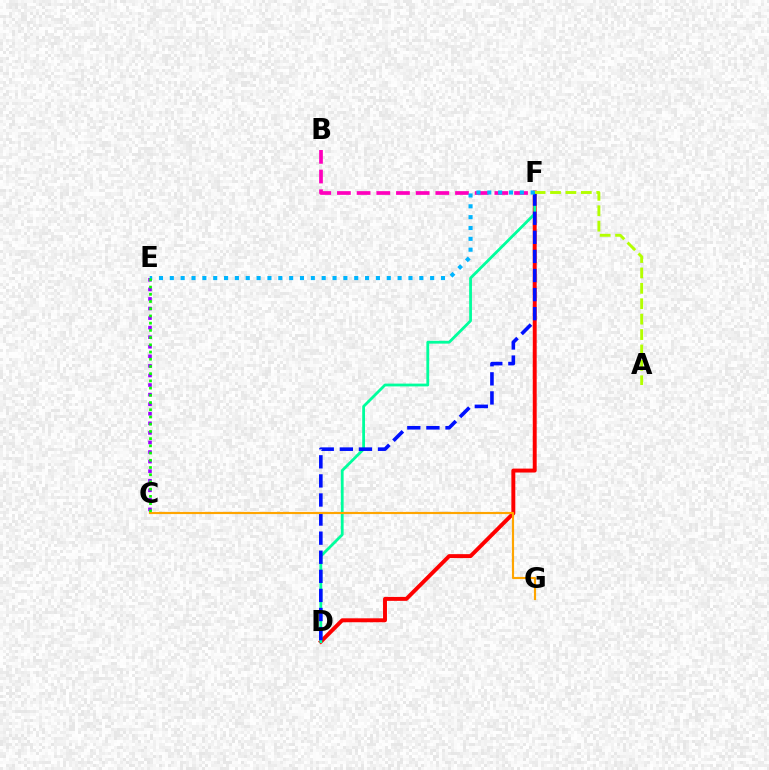{('D', 'F'): [{'color': '#ff0000', 'line_style': 'solid', 'thickness': 2.83}, {'color': '#00ff9d', 'line_style': 'solid', 'thickness': 2.01}, {'color': '#0010ff', 'line_style': 'dashed', 'thickness': 2.59}], ('B', 'F'): [{'color': '#ff00bd', 'line_style': 'dashed', 'thickness': 2.67}], ('C', 'E'): [{'color': '#9b00ff', 'line_style': 'dotted', 'thickness': 2.6}, {'color': '#08ff00', 'line_style': 'dotted', 'thickness': 1.96}], ('C', 'G'): [{'color': '#ffa500', 'line_style': 'solid', 'thickness': 1.55}], ('A', 'F'): [{'color': '#b3ff00', 'line_style': 'dashed', 'thickness': 2.09}], ('E', 'F'): [{'color': '#00b5ff', 'line_style': 'dotted', 'thickness': 2.95}]}